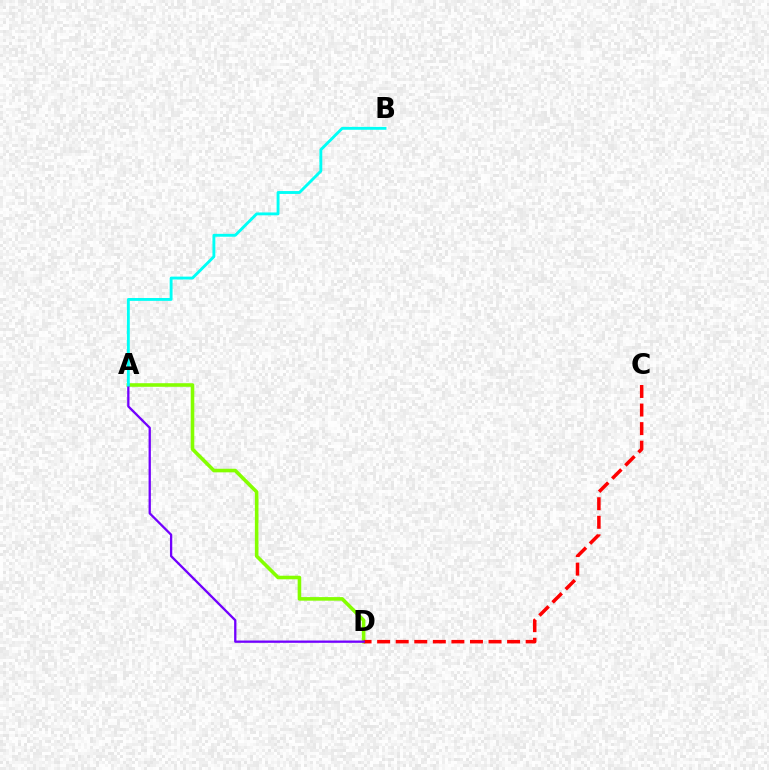{('A', 'D'): [{'color': '#84ff00', 'line_style': 'solid', 'thickness': 2.58}, {'color': '#7200ff', 'line_style': 'solid', 'thickness': 1.65}], ('C', 'D'): [{'color': '#ff0000', 'line_style': 'dashed', 'thickness': 2.52}], ('A', 'B'): [{'color': '#00fff6', 'line_style': 'solid', 'thickness': 2.07}]}